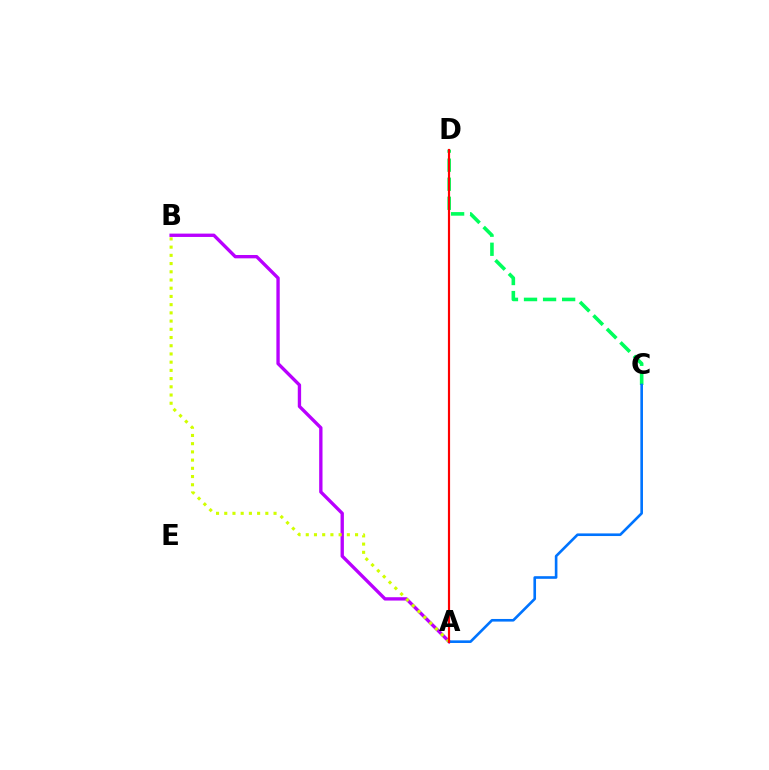{('C', 'D'): [{'color': '#00ff5c', 'line_style': 'dashed', 'thickness': 2.59}], ('A', 'B'): [{'color': '#b900ff', 'line_style': 'solid', 'thickness': 2.41}, {'color': '#d1ff00', 'line_style': 'dotted', 'thickness': 2.23}], ('A', 'C'): [{'color': '#0074ff', 'line_style': 'solid', 'thickness': 1.89}], ('A', 'D'): [{'color': '#ff0000', 'line_style': 'solid', 'thickness': 1.57}]}